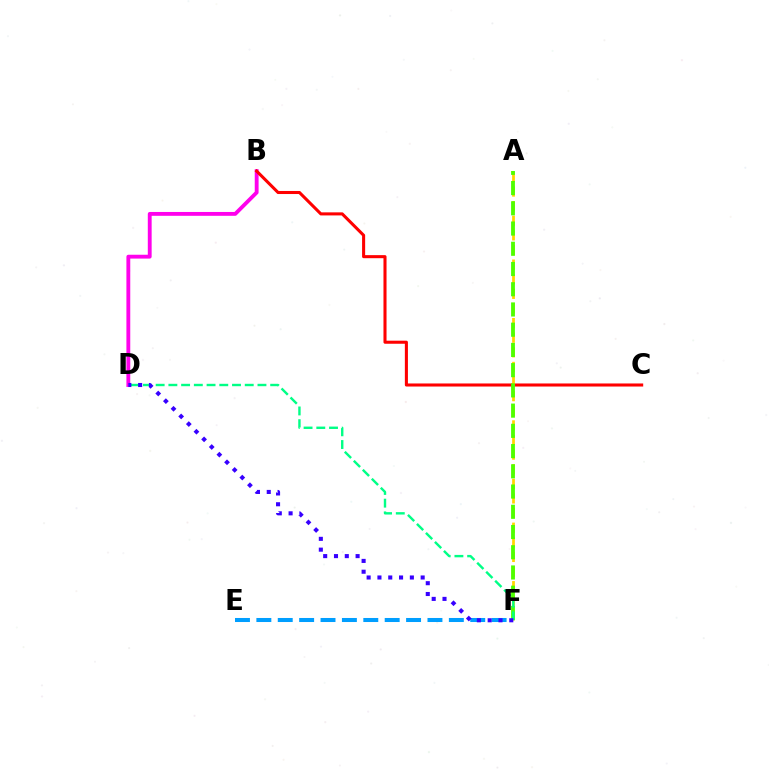{('B', 'D'): [{'color': '#ff00ed', 'line_style': 'solid', 'thickness': 2.77}], ('B', 'C'): [{'color': '#ff0000', 'line_style': 'solid', 'thickness': 2.21}], ('E', 'F'): [{'color': '#009eff', 'line_style': 'dashed', 'thickness': 2.91}], ('A', 'F'): [{'color': '#ffd500', 'line_style': 'dashed', 'thickness': 1.99}, {'color': '#4fff00', 'line_style': 'dashed', 'thickness': 2.75}], ('D', 'F'): [{'color': '#00ff86', 'line_style': 'dashed', 'thickness': 1.73}, {'color': '#3700ff', 'line_style': 'dotted', 'thickness': 2.94}]}